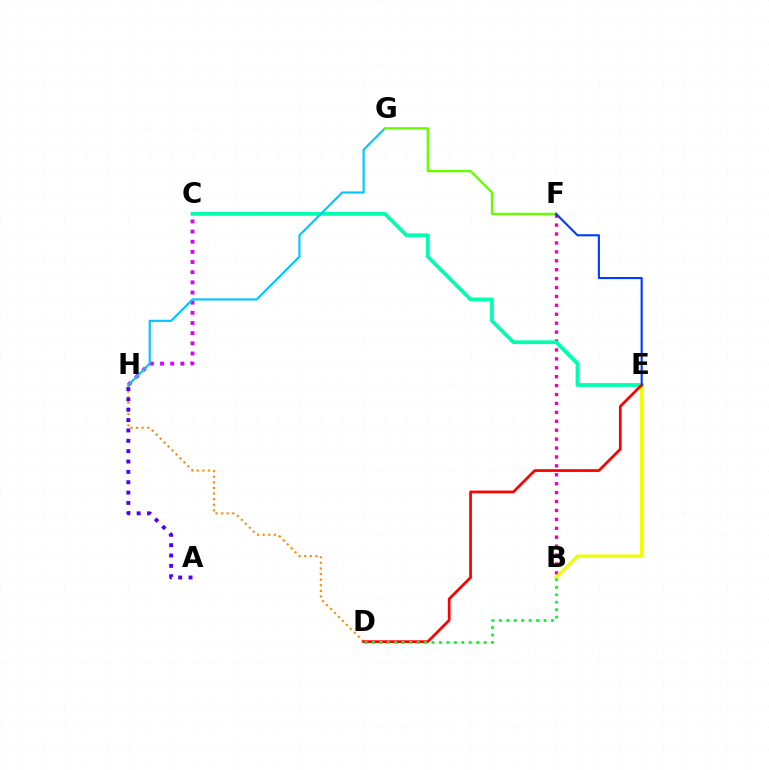{('D', 'H'): [{'color': '#ff8800', 'line_style': 'dotted', 'thickness': 1.52}], ('B', 'F'): [{'color': '#ff00a0', 'line_style': 'dotted', 'thickness': 2.42}], ('C', 'H'): [{'color': '#d600ff', 'line_style': 'dotted', 'thickness': 2.76}], ('A', 'H'): [{'color': '#4f00ff', 'line_style': 'dotted', 'thickness': 2.81}], ('C', 'E'): [{'color': '#00ffaf', 'line_style': 'solid', 'thickness': 2.71}], ('B', 'E'): [{'color': '#eeff00', 'line_style': 'solid', 'thickness': 2.36}], ('G', 'H'): [{'color': '#00c7ff', 'line_style': 'solid', 'thickness': 1.55}], ('F', 'G'): [{'color': '#66ff00', 'line_style': 'solid', 'thickness': 1.66}], ('D', 'E'): [{'color': '#ff0000', 'line_style': 'solid', 'thickness': 1.97}], ('B', 'D'): [{'color': '#00ff27', 'line_style': 'dotted', 'thickness': 2.02}], ('E', 'F'): [{'color': '#003fff', 'line_style': 'solid', 'thickness': 1.54}]}